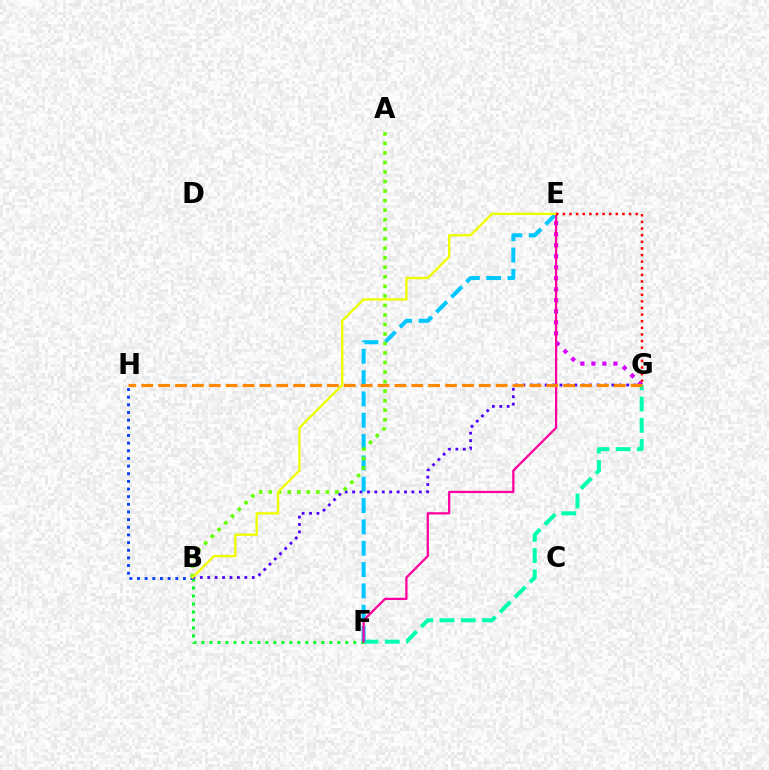{('B', 'F'): [{'color': '#00ff27', 'line_style': 'dotted', 'thickness': 2.17}], ('E', 'G'): [{'color': '#d600ff', 'line_style': 'dotted', 'thickness': 2.99}, {'color': '#ff0000', 'line_style': 'dotted', 'thickness': 1.8}], ('F', 'G'): [{'color': '#00ffaf', 'line_style': 'dashed', 'thickness': 2.88}], ('B', 'G'): [{'color': '#4f00ff', 'line_style': 'dotted', 'thickness': 2.02}], ('E', 'F'): [{'color': '#00c7ff', 'line_style': 'dashed', 'thickness': 2.9}, {'color': '#ff00a0', 'line_style': 'solid', 'thickness': 1.62}], ('B', 'H'): [{'color': '#003fff', 'line_style': 'dotted', 'thickness': 2.08}], ('A', 'B'): [{'color': '#66ff00', 'line_style': 'dotted', 'thickness': 2.59}], ('B', 'E'): [{'color': '#eeff00', 'line_style': 'solid', 'thickness': 1.7}], ('G', 'H'): [{'color': '#ff8800', 'line_style': 'dashed', 'thickness': 2.29}]}